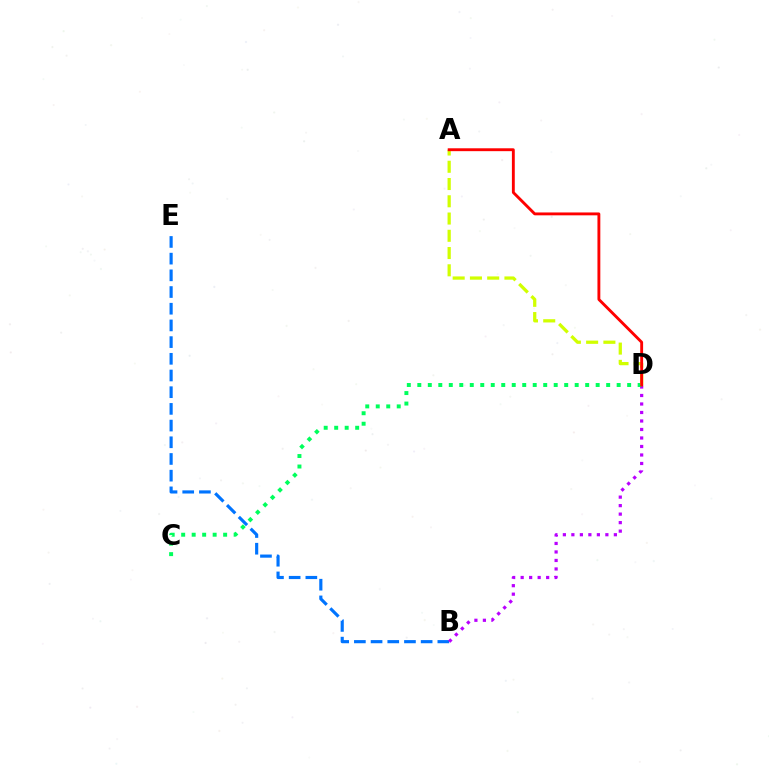{('B', 'E'): [{'color': '#0074ff', 'line_style': 'dashed', 'thickness': 2.27}], ('B', 'D'): [{'color': '#b900ff', 'line_style': 'dotted', 'thickness': 2.31}], ('C', 'D'): [{'color': '#00ff5c', 'line_style': 'dotted', 'thickness': 2.85}], ('A', 'D'): [{'color': '#d1ff00', 'line_style': 'dashed', 'thickness': 2.34}, {'color': '#ff0000', 'line_style': 'solid', 'thickness': 2.07}]}